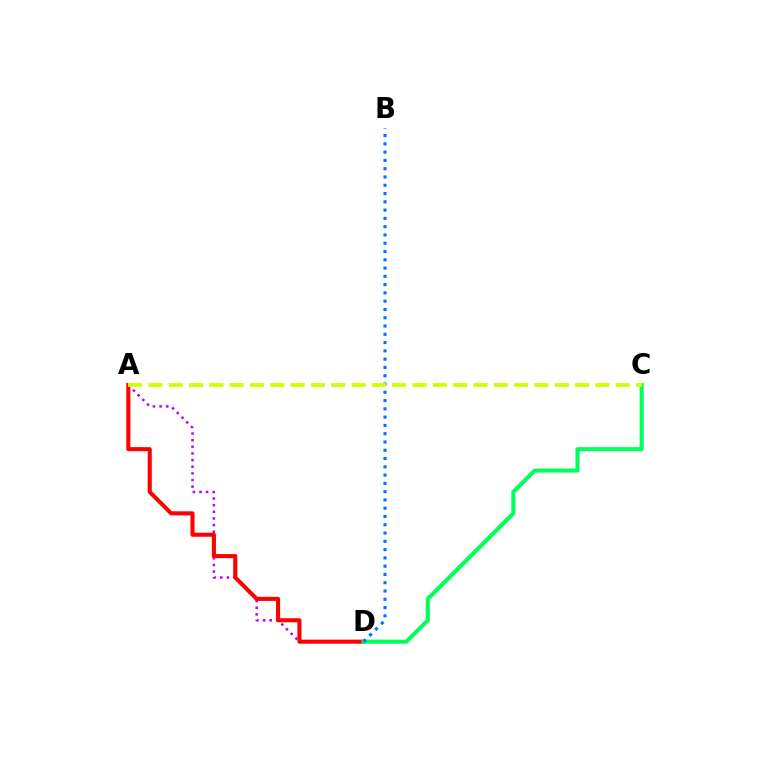{('A', 'D'): [{'color': '#b900ff', 'line_style': 'dotted', 'thickness': 1.81}, {'color': '#ff0000', 'line_style': 'solid', 'thickness': 2.93}], ('C', 'D'): [{'color': '#00ff5c', 'line_style': 'solid', 'thickness': 2.93}], ('B', 'D'): [{'color': '#0074ff', 'line_style': 'dotted', 'thickness': 2.25}], ('A', 'C'): [{'color': '#d1ff00', 'line_style': 'dashed', 'thickness': 2.76}]}